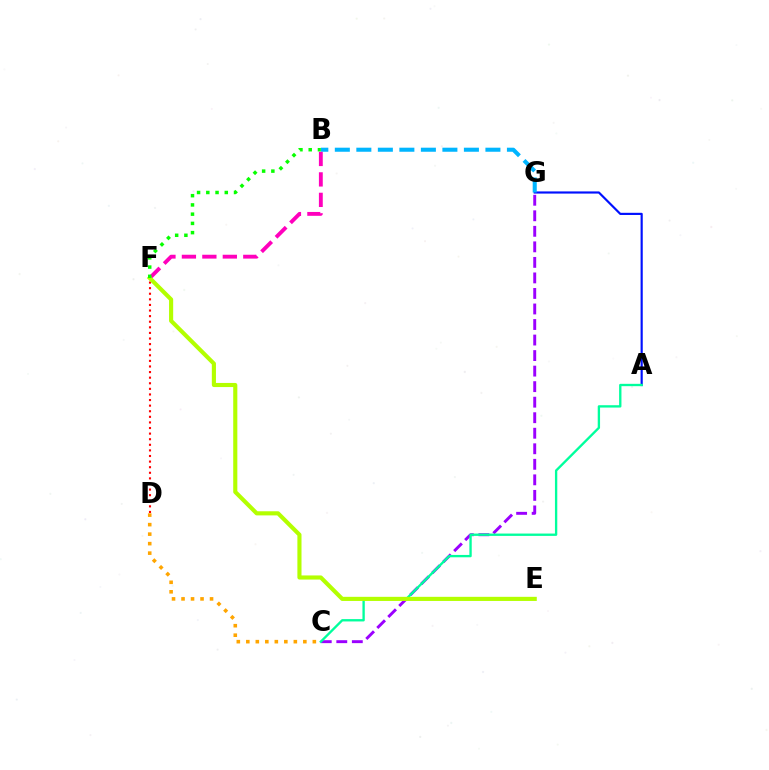{('A', 'G'): [{'color': '#0010ff', 'line_style': 'solid', 'thickness': 1.56}], ('C', 'G'): [{'color': '#9b00ff', 'line_style': 'dashed', 'thickness': 2.11}], ('C', 'D'): [{'color': '#ffa500', 'line_style': 'dotted', 'thickness': 2.58}], ('B', 'G'): [{'color': '#00b5ff', 'line_style': 'dashed', 'thickness': 2.92}], ('A', 'C'): [{'color': '#00ff9d', 'line_style': 'solid', 'thickness': 1.69}], ('D', 'F'): [{'color': '#ff0000', 'line_style': 'dotted', 'thickness': 1.52}], ('B', 'F'): [{'color': '#ff00bd', 'line_style': 'dashed', 'thickness': 2.78}, {'color': '#08ff00', 'line_style': 'dotted', 'thickness': 2.51}], ('E', 'F'): [{'color': '#b3ff00', 'line_style': 'solid', 'thickness': 2.97}]}